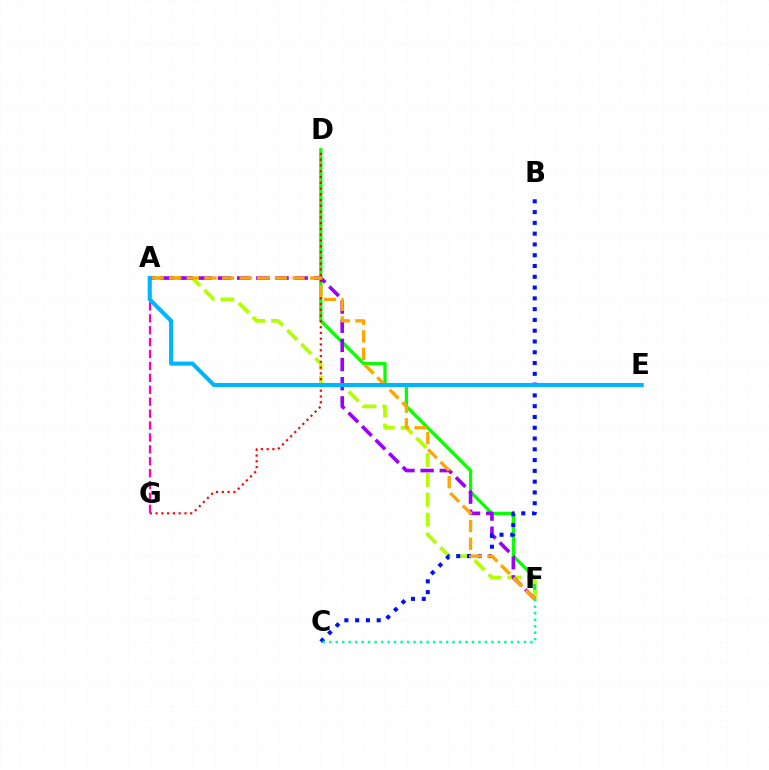{('D', 'F'): [{'color': '#08ff00', 'line_style': 'solid', 'thickness': 2.35}], ('A', 'F'): [{'color': '#b3ff00', 'line_style': 'dashed', 'thickness': 2.7}, {'color': '#9b00ff', 'line_style': 'dashed', 'thickness': 2.6}, {'color': '#ffa500', 'line_style': 'dashed', 'thickness': 2.39}], ('B', 'C'): [{'color': '#0010ff', 'line_style': 'dotted', 'thickness': 2.93}], ('D', 'G'): [{'color': '#ff0000', 'line_style': 'dotted', 'thickness': 1.57}], ('C', 'F'): [{'color': '#00ff9d', 'line_style': 'dotted', 'thickness': 1.76}], ('A', 'G'): [{'color': '#ff00bd', 'line_style': 'dashed', 'thickness': 1.62}], ('A', 'E'): [{'color': '#00b5ff', 'line_style': 'solid', 'thickness': 2.94}]}